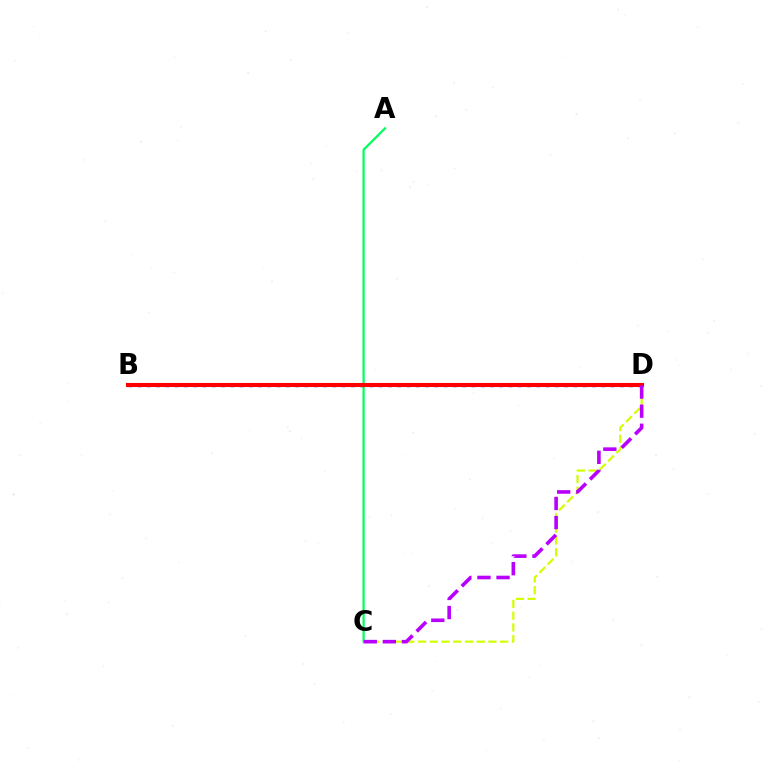{('A', 'C'): [{'color': '#00ff5c', 'line_style': 'solid', 'thickness': 1.6}], ('C', 'D'): [{'color': '#d1ff00', 'line_style': 'dashed', 'thickness': 1.59}, {'color': '#b900ff', 'line_style': 'dashed', 'thickness': 2.59}], ('B', 'D'): [{'color': '#0074ff', 'line_style': 'dotted', 'thickness': 2.52}, {'color': '#ff0000', 'line_style': 'solid', 'thickness': 2.94}]}